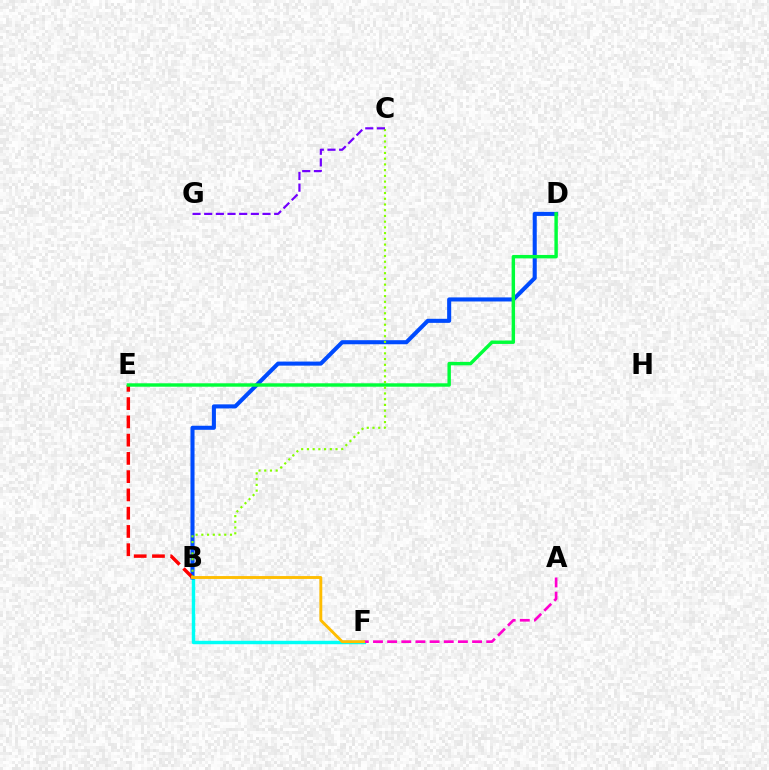{('B', 'F'): [{'color': '#00fff6', 'line_style': 'solid', 'thickness': 2.47}, {'color': '#ffbd00', 'line_style': 'solid', 'thickness': 2.07}], ('B', 'D'): [{'color': '#004bff', 'line_style': 'solid', 'thickness': 2.93}], ('B', 'E'): [{'color': '#ff0000', 'line_style': 'dashed', 'thickness': 2.48}], ('D', 'E'): [{'color': '#00ff39', 'line_style': 'solid', 'thickness': 2.47}], ('B', 'C'): [{'color': '#84ff00', 'line_style': 'dotted', 'thickness': 1.56}], ('A', 'F'): [{'color': '#ff00cf', 'line_style': 'dashed', 'thickness': 1.92}], ('C', 'G'): [{'color': '#7200ff', 'line_style': 'dashed', 'thickness': 1.58}]}